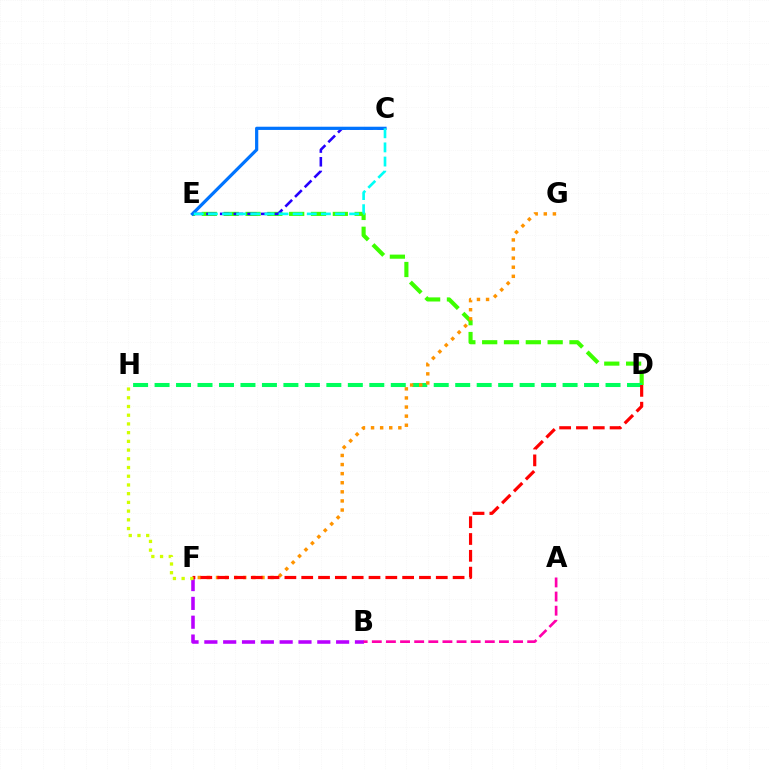{('D', 'E'): [{'color': '#3dff00', 'line_style': 'dashed', 'thickness': 2.97}], ('C', 'E'): [{'color': '#2500ff', 'line_style': 'dashed', 'thickness': 1.86}, {'color': '#0074ff', 'line_style': 'solid', 'thickness': 2.31}, {'color': '#00fff6', 'line_style': 'dashed', 'thickness': 1.92}], ('B', 'F'): [{'color': '#b900ff', 'line_style': 'dashed', 'thickness': 2.56}], ('A', 'B'): [{'color': '#ff00ac', 'line_style': 'dashed', 'thickness': 1.92}], ('D', 'H'): [{'color': '#00ff5c', 'line_style': 'dashed', 'thickness': 2.92}], ('F', 'G'): [{'color': '#ff9400', 'line_style': 'dotted', 'thickness': 2.47}], ('D', 'F'): [{'color': '#ff0000', 'line_style': 'dashed', 'thickness': 2.29}], ('F', 'H'): [{'color': '#d1ff00', 'line_style': 'dotted', 'thickness': 2.37}]}